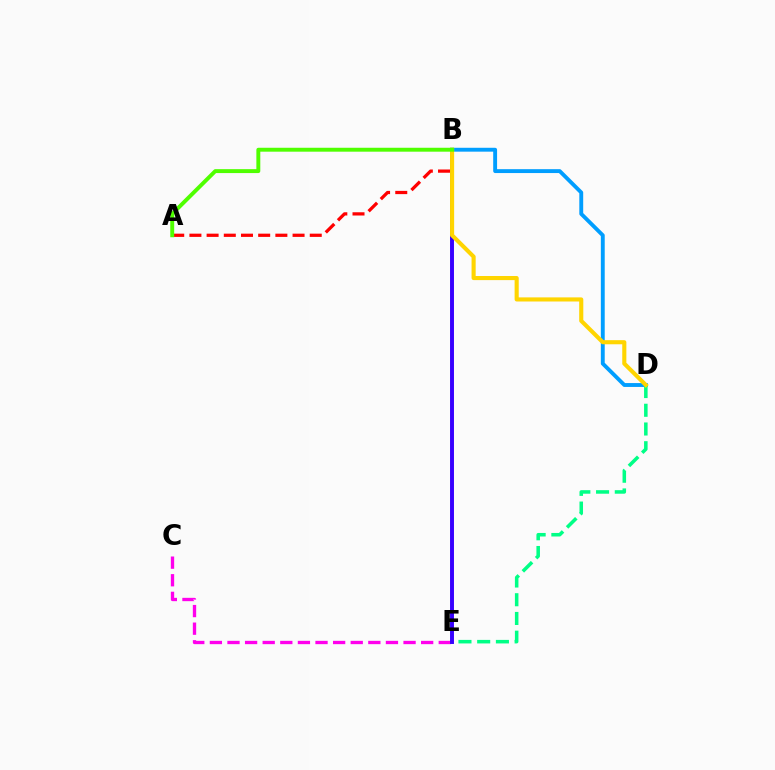{('A', 'B'): [{'color': '#ff0000', 'line_style': 'dashed', 'thickness': 2.34}, {'color': '#4fff00', 'line_style': 'solid', 'thickness': 2.83}], ('B', 'D'): [{'color': '#009eff', 'line_style': 'solid', 'thickness': 2.79}, {'color': '#ffd500', 'line_style': 'solid', 'thickness': 2.96}], ('C', 'E'): [{'color': '#ff00ed', 'line_style': 'dashed', 'thickness': 2.39}], ('D', 'E'): [{'color': '#00ff86', 'line_style': 'dashed', 'thickness': 2.54}], ('B', 'E'): [{'color': '#3700ff', 'line_style': 'solid', 'thickness': 2.83}]}